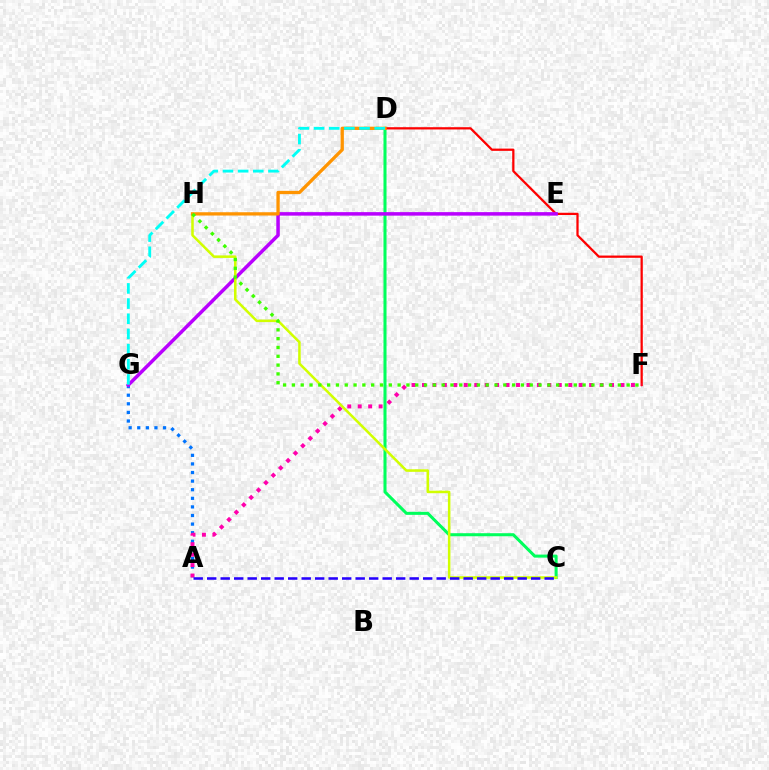{('C', 'D'): [{'color': '#00ff5c', 'line_style': 'solid', 'thickness': 2.19}], ('A', 'G'): [{'color': '#0074ff', 'line_style': 'dotted', 'thickness': 2.34}], ('D', 'F'): [{'color': '#ff0000', 'line_style': 'solid', 'thickness': 1.63}], ('E', 'G'): [{'color': '#b900ff', 'line_style': 'solid', 'thickness': 2.52}], ('A', 'F'): [{'color': '#ff00ac', 'line_style': 'dotted', 'thickness': 2.84}], ('C', 'H'): [{'color': '#d1ff00', 'line_style': 'solid', 'thickness': 1.83}], ('A', 'C'): [{'color': '#2500ff', 'line_style': 'dashed', 'thickness': 1.83}], ('D', 'H'): [{'color': '#ff9400', 'line_style': 'solid', 'thickness': 2.38}], ('F', 'H'): [{'color': '#3dff00', 'line_style': 'dotted', 'thickness': 2.39}], ('D', 'G'): [{'color': '#00fff6', 'line_style': 'dashed', 'thickness': 2.06}]}